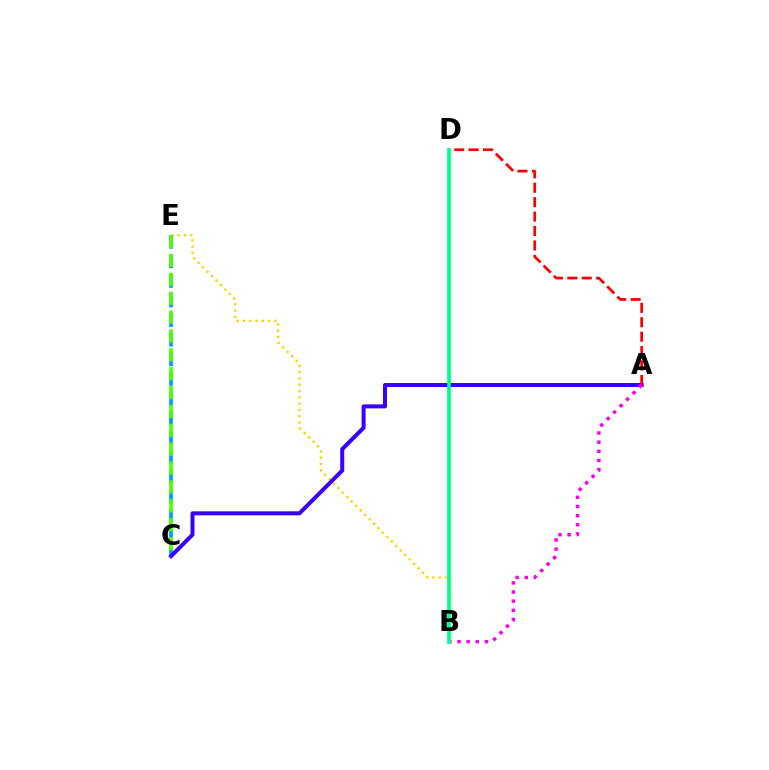{('B', 'E'): [{'color': '#ffd500', 'line_style': 'dotted', 'thickness': 1.71}], ('C', 'E'): [{'color': '#009eff', 'line_style': 'dashed', 'thickness': 2.66}, {'color': '#4fff00', 'line_style': 'dashed', 'thickness': 2.56}], ('A', 'C'): [{'color': '#3700ff', 'line_style': 'solid', 'thickness': 2.88}], ('A', 'B'): [{'color': '#ff00ed', 'line_style': 'dotted', 'thickness': 2.48}], ('A', 'D'): [{'color': '#ff0000', 'line_style': 'dashed', 'thickness': 1.96}], ('B', 'D'): [{'color': '#00ff86', 'line_style': 'solid', 'thickness': 2.64}]}